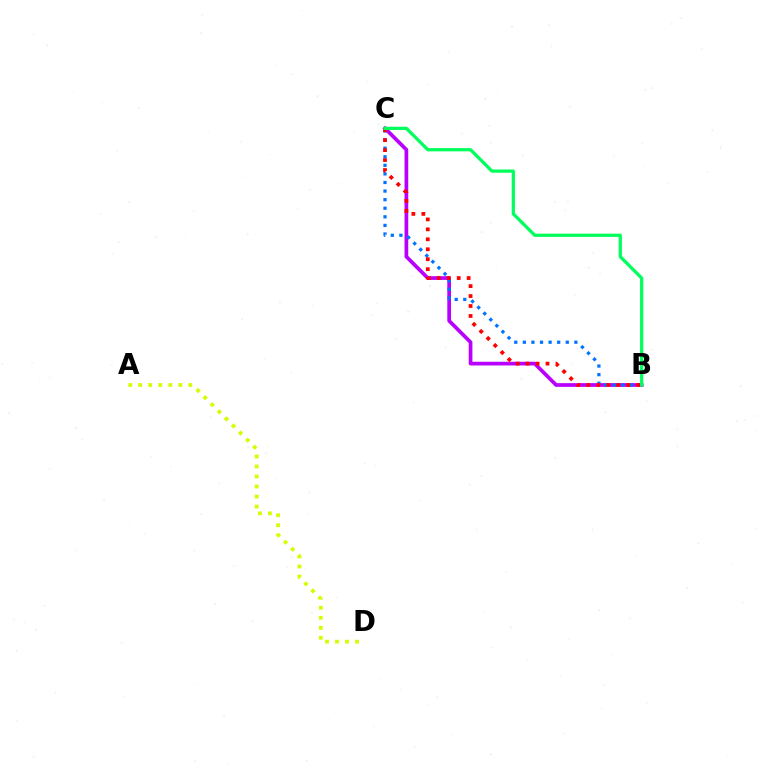{('B', 'C'): [{'color': '#b900ff', 'line_style': 'solid', 'thickness': 2.67}, {'color': '#0074ff', 'line_style': 'dotted', 'thickness': 2.33}, {'color': '#ff0000', 'line_style': 'dotted', 'thickness': 2.7}, {'color': '#00ff5c', 'line_style': 'solid', 'thickness': 2.34}], ('A', 'D'): [{'color': '#d1ff00', 'line_style': 'dotted', 'thickness': 2.72}]}